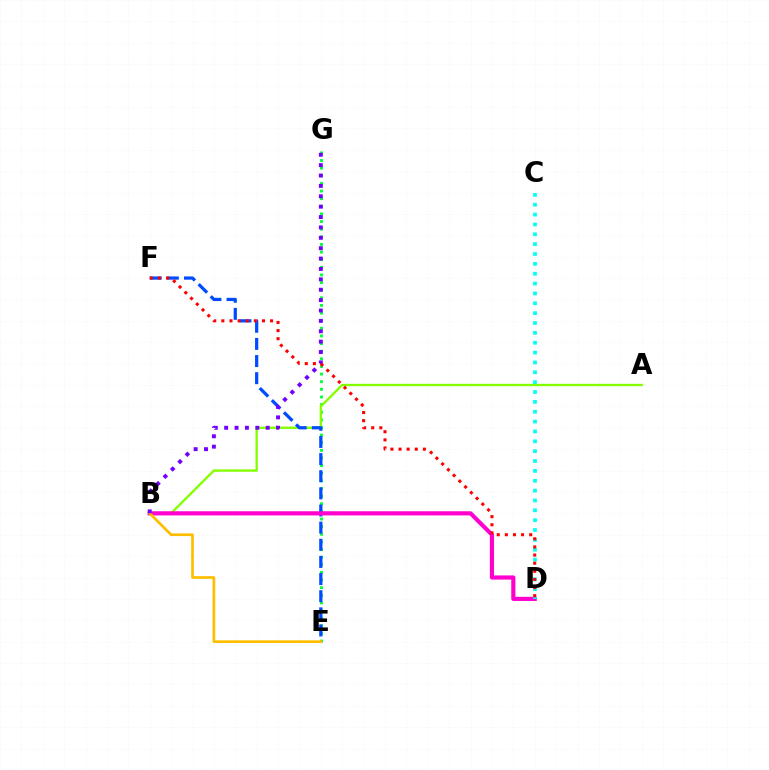{('E', 'G'): [{'color': '#00ff39', 'line_style': 'dotted', 'thickness': 2.07}], ('A', 'B'): [{'color': '#84ff00', 'line_style': 'solid', 'thickness': 1.7}], ('E', 'F'): [{'color': '#004bff', 'line_style': 'dashed', 'thickness': 2.33}], ('B', 'D'): [{'color': '#ff00cf', 'line_style': 'solid', 'thickness': 2.99}], ('C', 'D'): [{'color': '#00fff6', 'line_style': 'dotted', 'thickness': 2.68}], ('B', 'E'): [{'color': '#ffbd00', 'line_style': 'solid', 'thickness': 1.93}], ('B', 'G'): [{'color': '#7200ff', 'line_style': 'dotted', 'thickness': 2.82}], ('D', 'F'): [{'color': '#ff0000', 'line_style': 'dotted', 'thickness': 2.21}]}